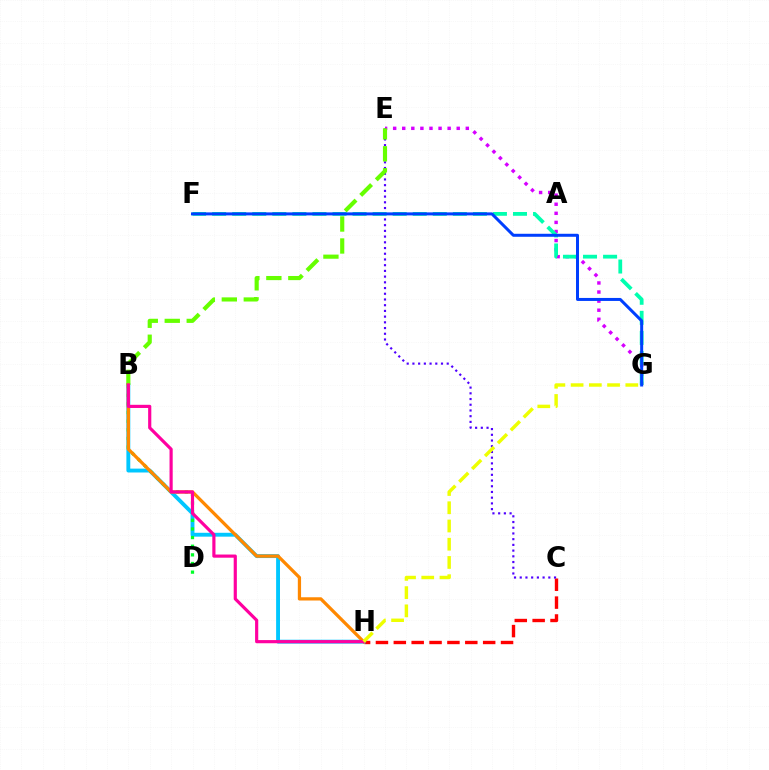{('E', 'G'): [{'color': '#d600ff', 'line_style': 'dotted', 'thickness': 2.47}], ('C', 'H'): [{'color': '#ff0000', 'line_style': 'dashed', 'thickness': 2.43}], ('B', 'H'): [{'color': '#00c7ff', 'line_style': 'solid', 'thickness': 2.79}, {'color': '#ff8800', 'line_style': 'solid', 'thickness': 2.34}, {'color': '#ff00a0', 'line_style': 'solid', 'thickness': 2.28}], ('B', 'D'): [{'color': '#00ff27', 'line_style': 'dotted', 'thickness': 2.35}], ('C', 'E'): [{'color': '#4f00ff', 'line_style': 'dotted', 'thickness': 1.55}], ('F', 'G'): [{'color': '#00ffaf', 'line_style': 'dashed', 'thickness': 2.72}, {'color': '#003fff', 'line_style': 'solid', 'thickness': 2.16}], ('B', 'E'): [{'color': '#66ff00', 'line_style': 'dashed', 'thickness': 2.99}], ('G', 'H'): [{'color': '#eeff00', 'line_style': 'dashed', 'thickness': 2.48}]}